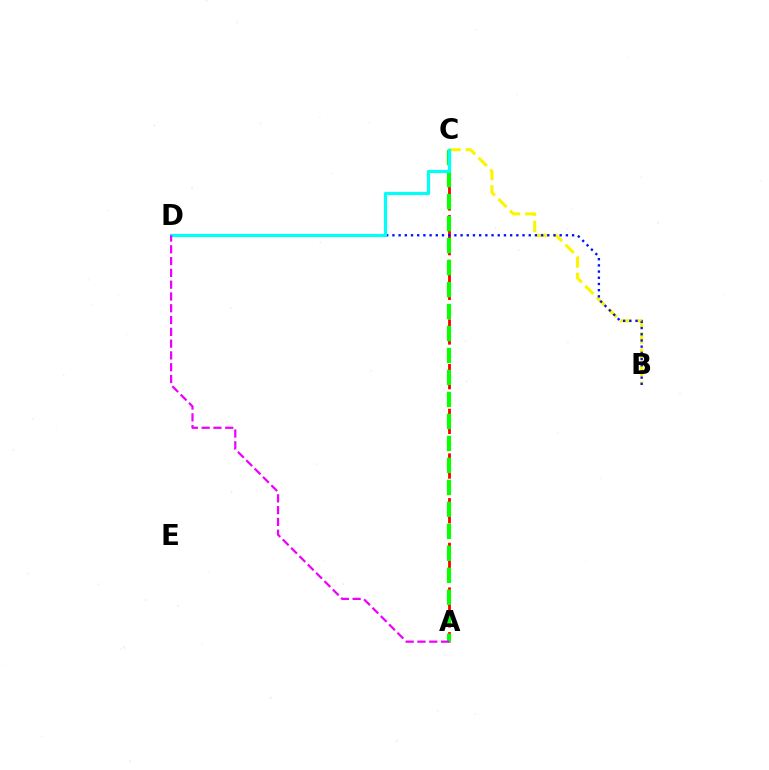{('A', 'C'): [{'color': '#ff0000', 'line_style': 'dashed', 'thickness': 2.02}, {'color': '#08ff00', 'line_style': 'dashed', 'thickness': 2.99}], ('B', 'C'): [{'color': '#fcf500', 'line_style': 'dashed', 'thickness': 2.23}], ('B', 'D'): [{'color': '#0010ff', 'line_style': 'dotted', 'thickness': 1.68}], ('C', 'D'): [{'color': '#00fff6', 'line_style': 'solid', 'thickness': 2.3}], ('A', 'D'): [{'color': '#ee00ff', 'line_style': 'dashed', 'thickness': 1.6}]}